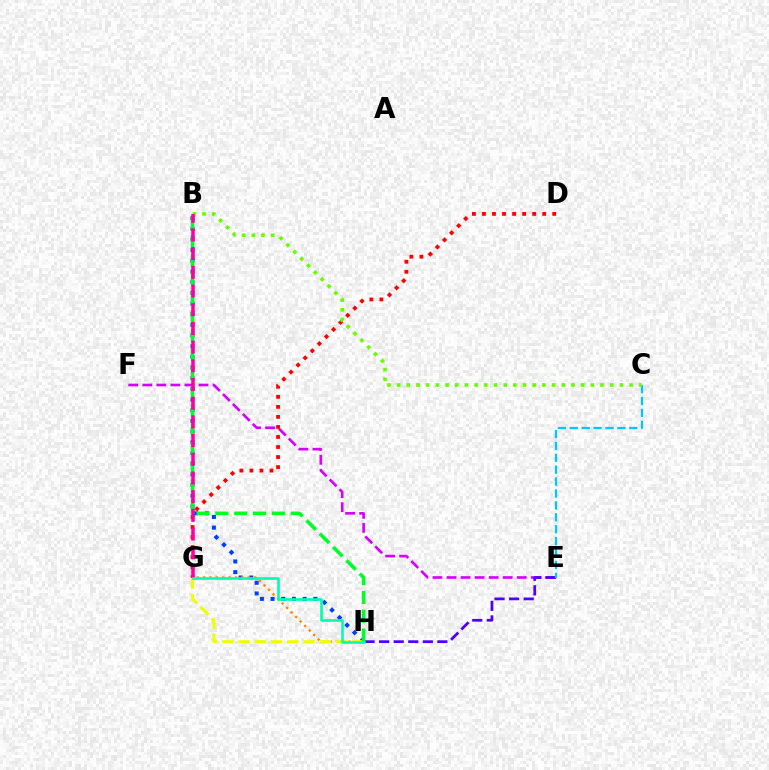{('E', 'F'): [{'color': '#d600ff', 'line_style': 'dashed', 'thickness': 1.91}], ('E', 'H'): [{'color': '#4f00ff', 'line_style': 'dashed', 'thickness': 1.98}], ('B', 'H'): [{'color': '#003fff', 'line_style': 'dotted', 'thickness': 2.9}, {'color': '#00ff27', 'line_style': 'dashed', 'thickness': 2.56}], ('G', 'H'): [{'color': '#ff8800', 'line_style': 'dotted', 'thickness': 1.73}, {'color': '#eeff00', 'line_style': 'dashed', 'thickness': 2.21}, {'color': '#00ffaf', 'line_style': 'solid', 'thickness': 1.9}], ('C', 'E'): [{'color': '#00c7ff', 'line_style': 'dashed', 'thickness': 1.62}], ('D', 'G'): [{'color': '#ff0000', 'line_style': 'dotted', 'thickness': 2.73}], ('B', 'C'): [{'color': '#66ff00', 'line_style': 'dotted', 'thickness': 2.63}], ('B', 'G'): [{'color': '#ff00a0', 'line_style': 'dashed', 'thickness': 2.54}]}